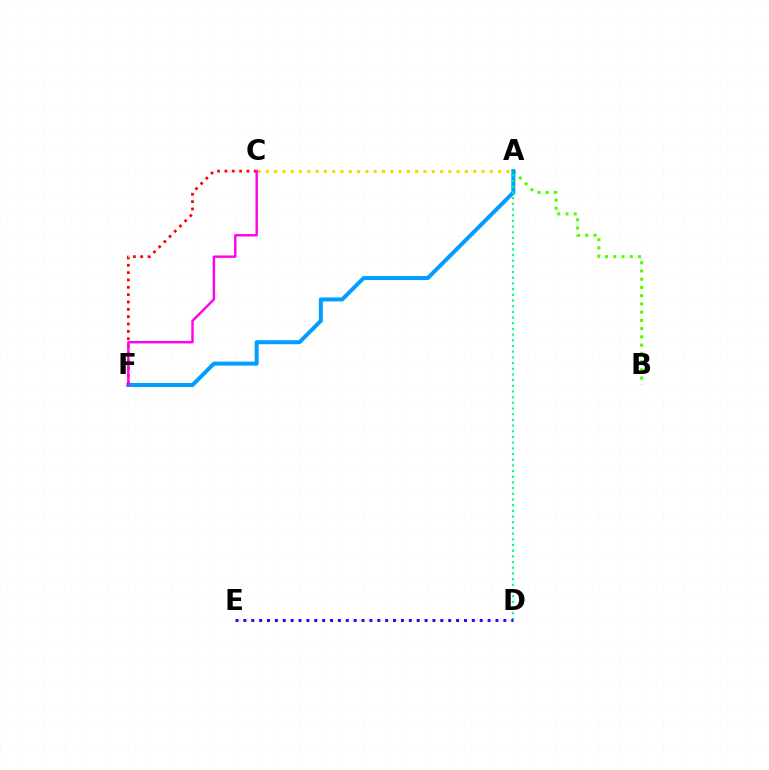{('A', 'B'): [{'color': '#4fff00', 'line_style': 'dotted', 'thickness': 2.24}], ('A', 'F'): [{'color': '#009eff', 'line_style': 'solid', 'thickness': 2.89}], ('A', 'C'): [{'color': '#ffd500', 'line_style': 'dotted', 'thickness': 2.25}], ('A', 'D'): [{'color': '#00ff86', 'line_style': 'dotted', 'thickness': 1.54}], ('C', 'F'): [{'color': '#ff0000', 'line_style': 'dotted', 'thickness': 1.99}, {'color': '#ff00ed', 'line_style': 'solid', 'thickness': 1.74}], ('D', 'E'): [{'color': '#3700ff', 'line_style': 'dotted', 'thickness': 2.14}]}